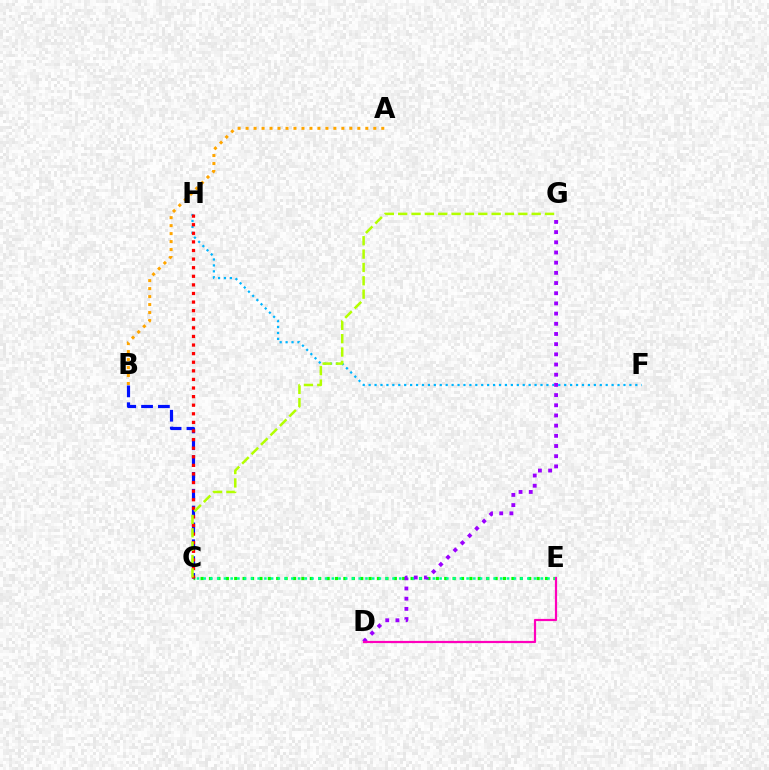{('C', 'E'): [{'color': '#08ff00', 'line_style': 'dotted', 'thickness': 2.28}, {'color': '#00ff9d', 'line_style': 'dotted', 'thickness': 1.83}], ('F', 'H'): [{'color': '#00b5ff', 'line_style': 'dotted', 'thickness': 1.61}], ('B', 'C'): [{'color': '#0010ff', 'line_style': 'dashed', 'thickness': 2.29}], ('D', 'G'): [{'color': '#9b00ff', 'line_style': 'dotted', 'thickness': 2.77}], ('C', 'H'): [{'color': '#ff0000', 'line_style': 'dotted', 'thickness': 2.34}], ('C', 'G'): [{'color': '#b3ff00', 'line_style': 'dashed', 'thickness': 1.81}], ('A', 'B'): [{'color': '#ffa500', 'line_style': 'dotted', 'thickness': 2.17}], ('D', 'E'): [{'color': '#ff00bd', 'line_style': 'solid', 'thickness': 1.58}]}